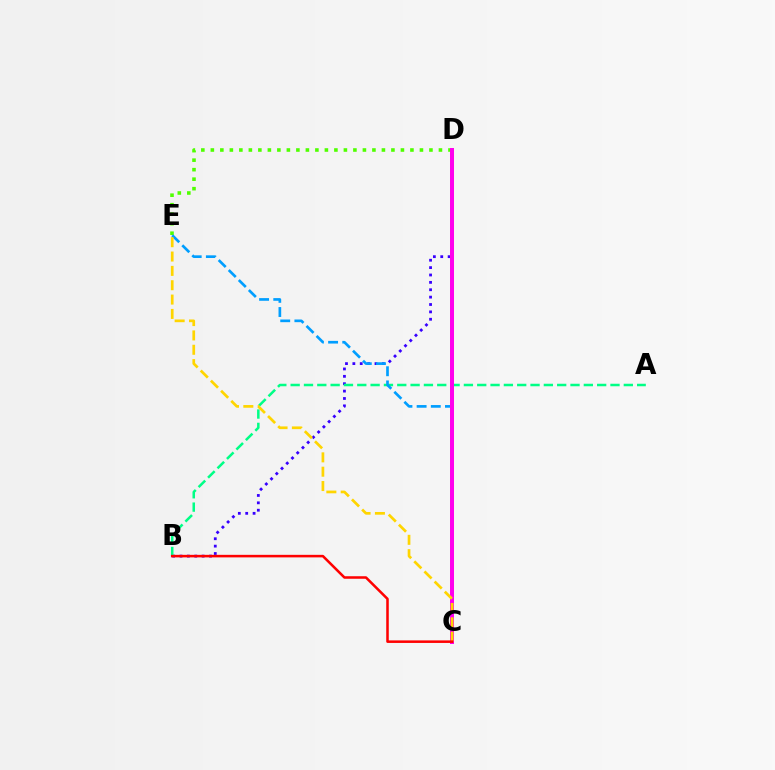{('B', 'D'): [{'color': '#3700ff', 'line_style': 'dotted', 'thickness': 2.0}], ('D', 'E'): [{'color': '#4fff00', 'line_style': 'dotted', 'thickness': 2.58}], ('A', 'B'): [{'color': '#00ff86', 'line_style': 'dashed', 'thickness': 1.81}], ('C', 'E'): [{'color': '#009eff', 'line_style': 'dashed', 'thickness': 1.93}, {'color': '#ffd500', 'line_style': 'dashed', 'thickness': 1.95}], ('C', 'D'): [{'color': '#ff00ed', 'line_style': 'solid', 'thickness': 2.87}], ('B', 'C'): [{'color': '#ff0000', 'line_style': 'solid', 'thickness': 1.83}]}